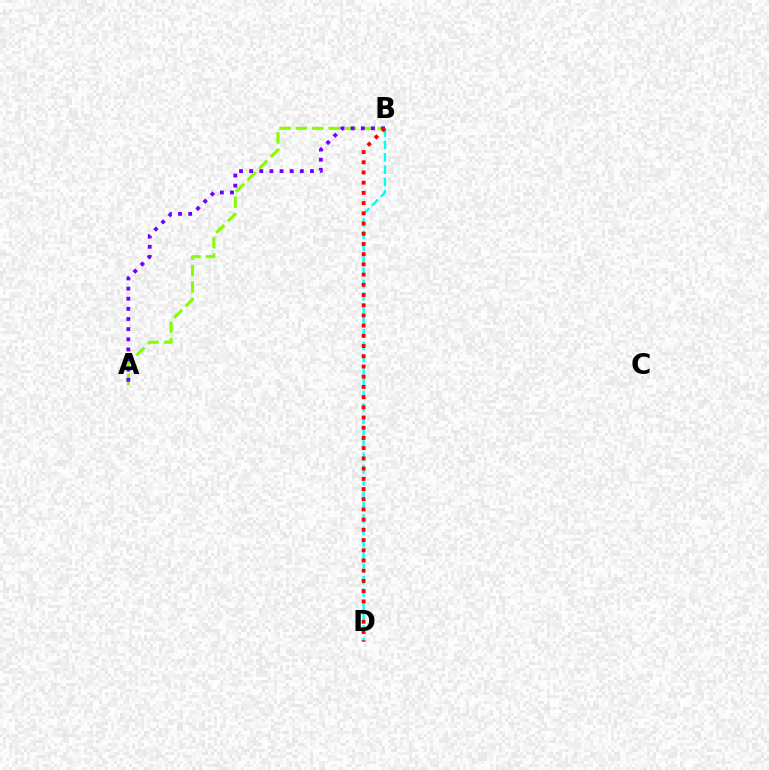{('B', 'D'): [{'color': '#00fff6', 'line_style': 'dashed', 'thickness': 1.68}, {'color': '#ff0000', 'line_style': 'dotted', 'thickness': 2.77}], ('A', 'B'): [{'color': '#84ff00', 'line_style': 'dashed', 'thickness': 2.23}, {'color': '#7200ff', 'line_style': 'dotted', 'thickness': 2.75}]}